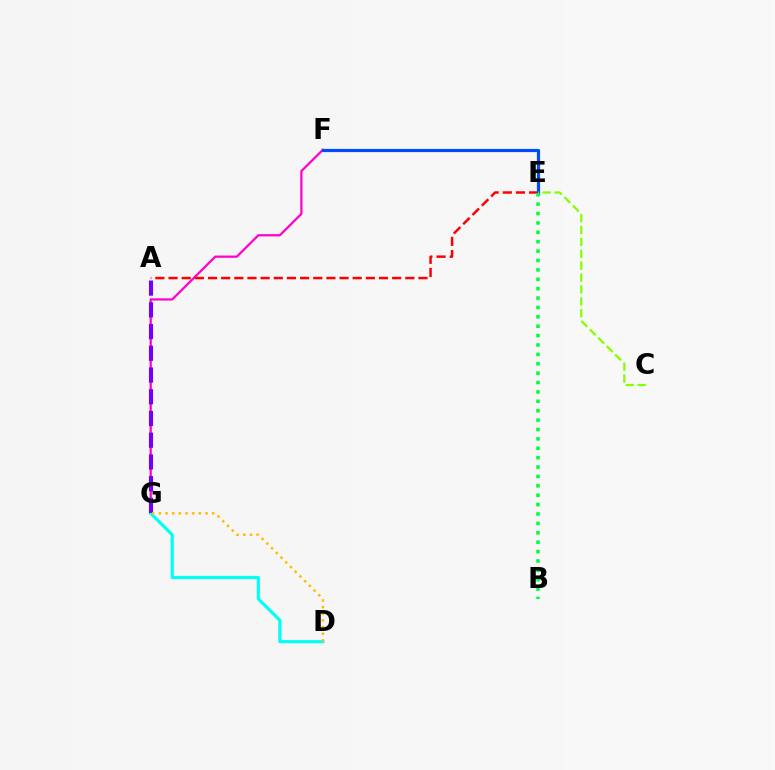{('F', 'G'): [{'color': '#ff00cf', 'line_style': 'solid', 'thickness': 1.61}], ('D', 'G'): [{'color': '#00fff6', 'line_style': 'solid', 'thickness': 2.28}, {'color': '#ffbd00', 'line_style': 'dotted', 'thickness': 1.81}], ('A', 'E'): [{'color': '#ff0000', 'line_style': 'dashed', 'thickness': 1.79}], ('A', 'G'): [{'color': '#7200ff', 'line_style': 'dashed', 'thickness': 2.95}], ('E', 'F'): [{'color': '#004bff', 'line_style': 'solid', 'thickness': 2.3}], ('B', 'E'): [{'color': '#00ff39', 'line_style': 'dotted', 'thickness': 2.55}], ('C', 'E'): [{'color': '#84ff00', 'line_style': 'dashed', 'thickness': 1.62}]}